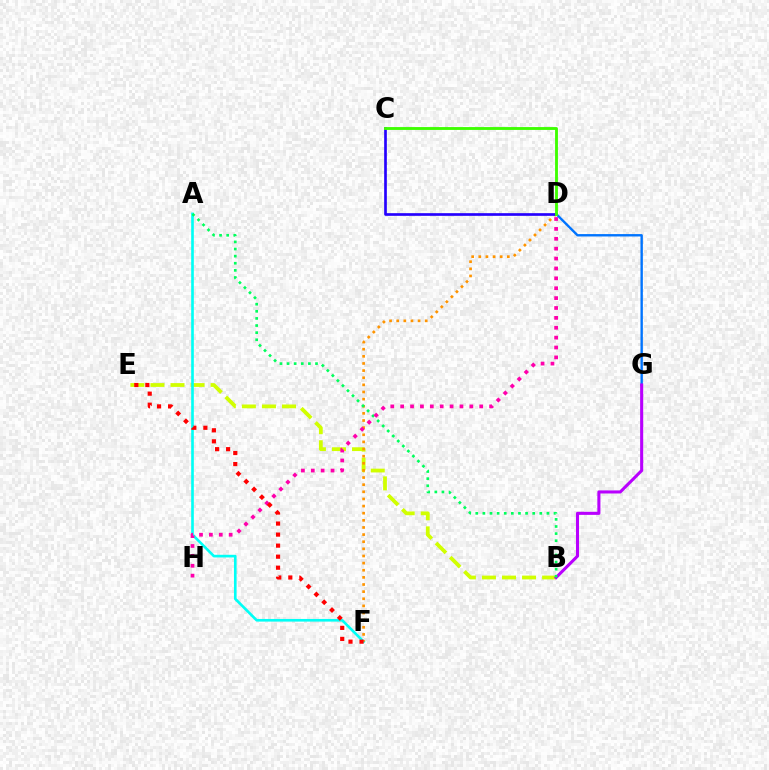{('D', 'G'): [{'color': '#0074ff', 'line_style': 'solid', 'thickness': 1.72}], ('B', 'E'): [{'color': '#d1ff00', 'line_style': 'dashed', 'thickness': 2.72}], ('A', 'F'): [{'color': '#00fff6', 'line_style': 'solid', 'thickness': 1.9}], ('D', 'F'): [{'color': '#ff9400', 'line_style': 'dotted', 'thickness': 1.94}], ('B', 'G'): [{'color': '#b900ff', 'line_style': 'solid', 'thickness': 2.21}], ('C', 'D'): [{'color': '#2500ff', 'line_style': 'solid', 'thickness': 1.92}, {'color': '#3dff00', 'line_style': 'solid', 'thickness': 2.06}], ('A', 'B'): [{'color': '#00ff5c', 'line_style': 'dotted', 'thickness': 1.93}], ('D', 'H'): [{'color': '#ff00ac', 'line_style': 'dotted', 'thickness': 2.69}], ('E', 'F'): [{'color': '#ff0000', 'line_style': 'dotted', 'thickness': 3.0}]}